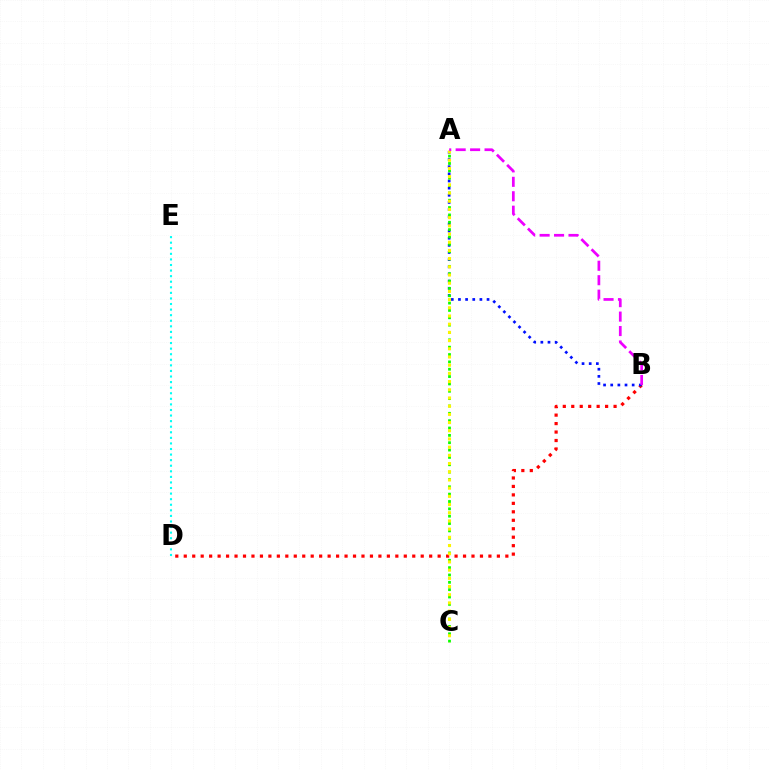{('B', 'D'): [{'color': '#ff0000', 'line_style': 'dotted', 'thickness': 2.3}], ('D', 'E'): [{'color': '#00fff6', 'line_style': 'dotted', 'thickness': 1.51}], ('A', 'B'): [{'color': '#0010ff', 'line_style': 'dotted', 'thickness': 1.94}, {'color': '#ee00ff', 'line_style': 'dashed', 'thickness': 1.96}], ('A', 'C'): [{'color': '#08ff00', 'line_style': 'dotted', 'thickness': 2.0}, {'color': '#fcf500', 'line_style': 'dotted', 'thickness': 2.23}]}